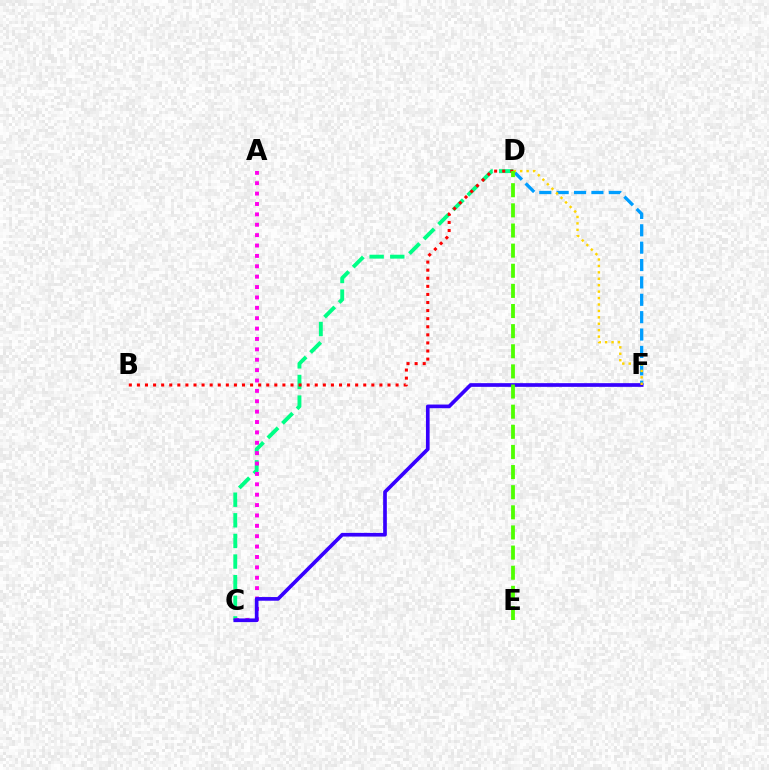{('C', 'D'): [{'color': '#00ff86', 'line_style': 'dashed', 'thickness': 2.8}], ('A', 'C'): [{'color': '#ff00ed', 'line_style': 'dotted', 'thickness': 2.82}], ('D', 'F'): [{'color': '#009eff', 'line_style': 'dashed', 'thickness': 2.36}, {'color': '#ffd500', 'line_style': 'dotted', 'thickness': 1.75}], ('C', 'F'): [{'color': '#3700ff', 'line_style': 'solid', 'thickness': 2.65}], ('B', 'D'): [{'color': '#ff0000', 'line_style': 'dotted', 'thickness': 2.2}], ('D', 'E'): [{'color': '#4fff00', 'line_style': 'dashed', 'thickness': 2.73}]}